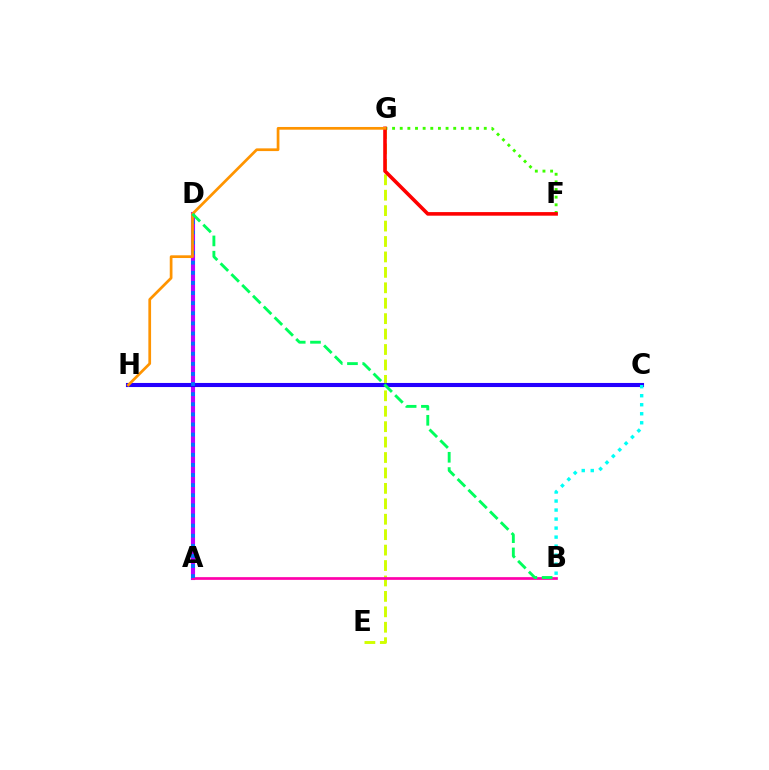{('A', 'D'): [{'color': '#b900ff', 'line_style': 'solid', 'thickness': 2.94}, {'color': '#0074ff', 'line_style': 'dotted', 'thickness': 2.75}], ('E', 'G'): [{'color': '#d1ff00', 'line_style': 'dashed', 'thickness': 2.1}], ('F', 'G'): [{'color': '#3dff00', 'line_style': 'dotted', 'thickness': 2.08}, {'color': '#ff0000', 'line_style': 'solid', 'thickness': 2.58}], ('A', 'B'): [{'color': '#ff00ac', 'line_style': 'solid', 'thickness': 1.95}], ('C', 'H'): [{'color': '#2500ff', 'line_style': 'solid', 'thickness': 2.94}], ('G', 'H'): [{'color': '#ff9400', 'line_style': 'solid', 'thickness': 1.96}], ('B', 'D'): [{'color': '#00ff5c', 'line_style': 'dashed', 'thickness': 2.08}], ('B', 'C'): [{'color': '#00fff6', 'line_style': 'dotted', 'thickness': 2.45}]}